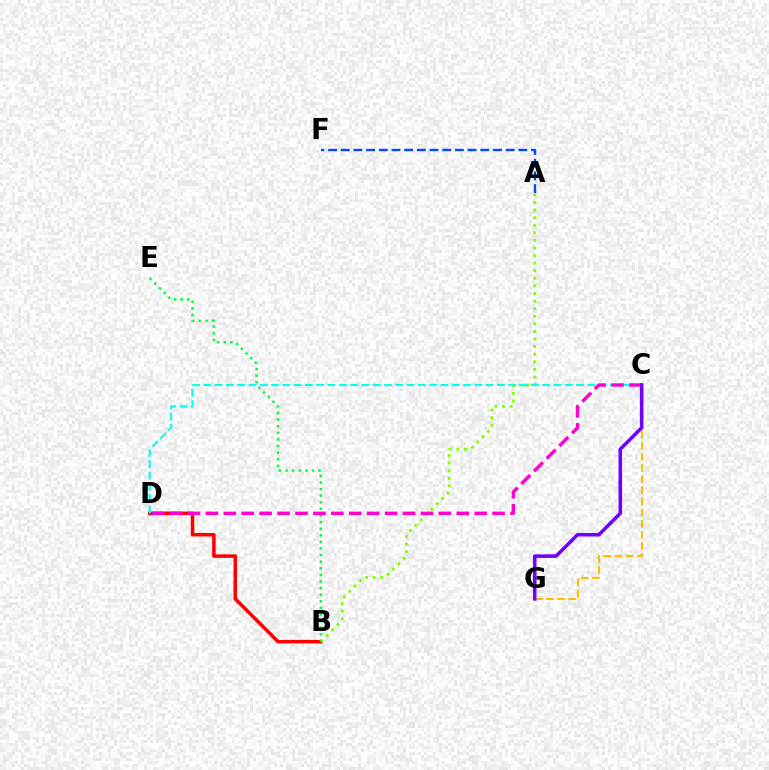{('C', 'G'): [{'color': '#ffbd00', 'line_style': 'dashed', 'thickness': 1.51}, {'color': '#7200ff', 'line_style': 'solid', 'thickness': 2.56}], ('B', 'D'): [{'color': '#ff0000', 'line_style': 'solid', 'thickness': 2.53}], ('A', 'F'): [{'color': '#004bff', 'line_style': 'dashed', 'thickness': 1.72}], ('A', 'B'): [{'color': '#84ff00', 'line_style': 'dotted', 'thickness': 2.06}], ('C', 'D'): [{'color': '#00fff6', 'line_style': 'dashed', 'thickness': 1.53}, {'color': '#ff00cf', 'line_style': 'dashed', 'thickness': 2.43}], ('B', 'E'): [{'color': '#00ff39', 'line_style': 'dotted', 'thickness': 1.79}]}